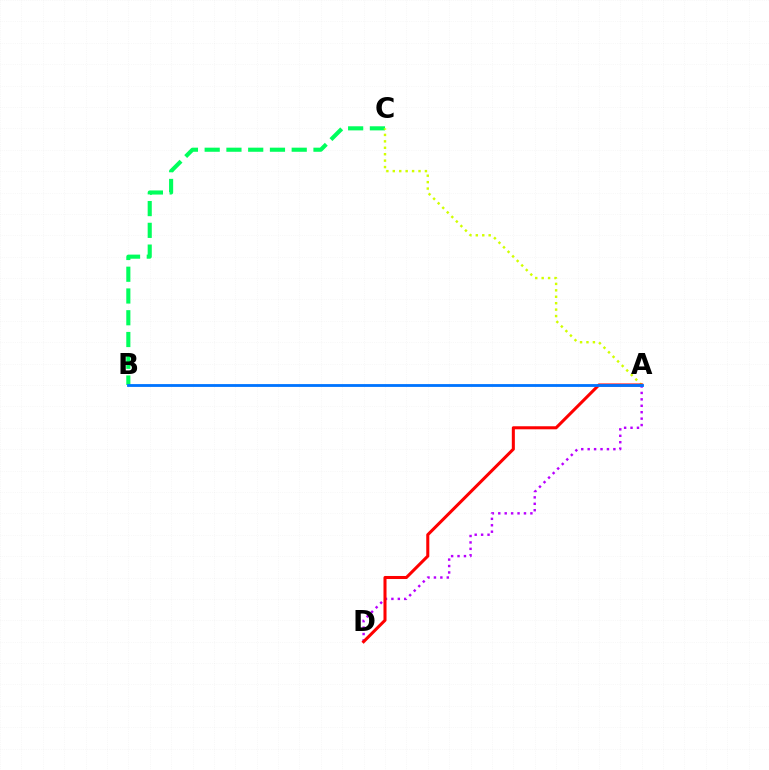{('B', 'C'): [{'color': '#00ff5c', 'line_style': 'dashed', 'thickness': 2.96}], ('A', 'C'): [{'color': '#d1ff00', 'line_style': 'dotted', 'thickness': 1.75}], ('A', 'D'): [{'color': '#b900ff', 'line_style': 'dotted', 'thickness': 1.75}, {'color': '#ff0000', 'line_style': 'solid', 'thickness': 2.19}], ('A', 'B'): [{'color': '#0074ff', 'line_style': 'solid', 'thickness': 2.03}]}